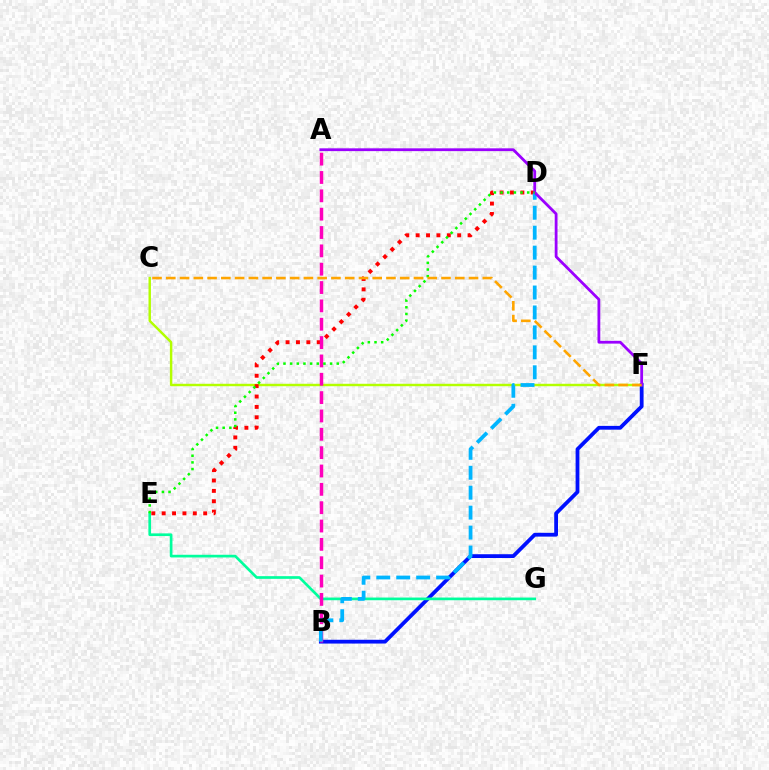{('B', 'F'): [{'color': '#0010ff', 'line_style': 'solid', 'thickness': 2.73}], ('C', 'F'): [{'color': '#b3ff00', 'line_style': 'solid', 'thickness': 1.76}, {'color': '#ffa500', 'line_style': 'dashed', 'thickness': 1.87}], ('E', 'G'): [{'color': '#00ff9d', 'line_style': 'solid', 'thickness': 1.93}], ('D', 'E'): [{'color': '#ff0000', 'line_style': 'dotted', 'thickness': 2.82}, {'color': '#08ff00', 'line_style': 'dotted', 'thickness': 1.81}], ('A', 'B'): [{'color': '#ff00bd', 'line_style': 'dashed', 'thickness': 2.49}], ('B', 'D'): [{'color': '#00b5ff', 'line_style': 'dashed', 'thickness': 2.71}], ('A', 'F'): [{'color': '#9b00ff', 'line_style': 'solid', 'thickness': 2.01}]}